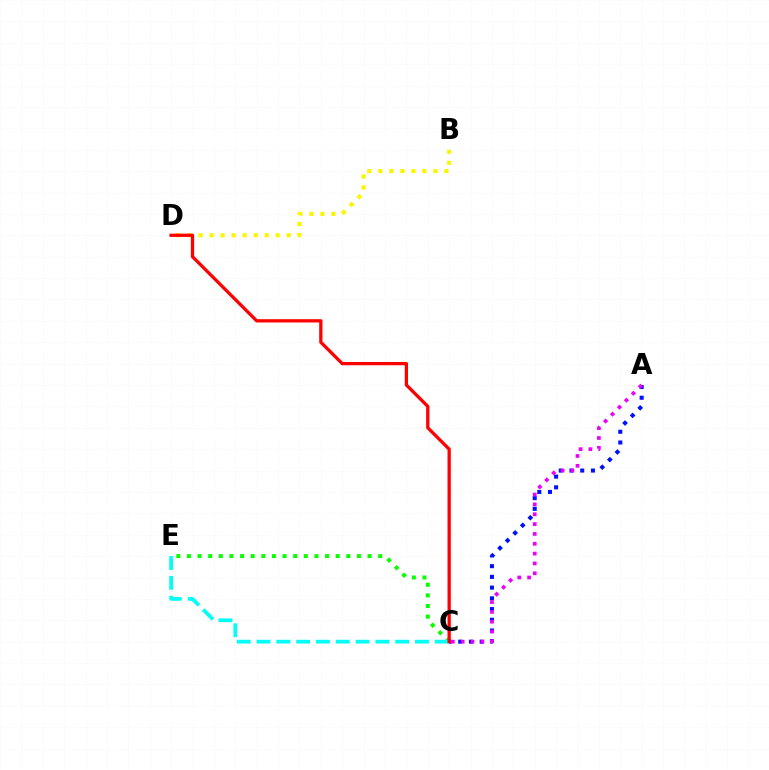{('C', 'E'): [{'color': '#08ff00', 'line_style': 'dotted', 'thickness': 2.89}, {'color': '#00fff6', 'line_style': 'dashed', 'thickness': 2.69}], ('A', 'C'): [{'color': '#0010ff', 'line_style': 'dotted', 'thickness': 2.91}, {'color': '#ee00ff', 'line_style': 'dotted', 'thickness': 2.67}], ('B', 'D'): [{'color': '#fcf500', 'line_style': 'dotted', 'thickness': 2.99}], ('C', 'D'): [{'color': '#ff0000', 'line_style': 'solid', 'thickness': 2.36}]}